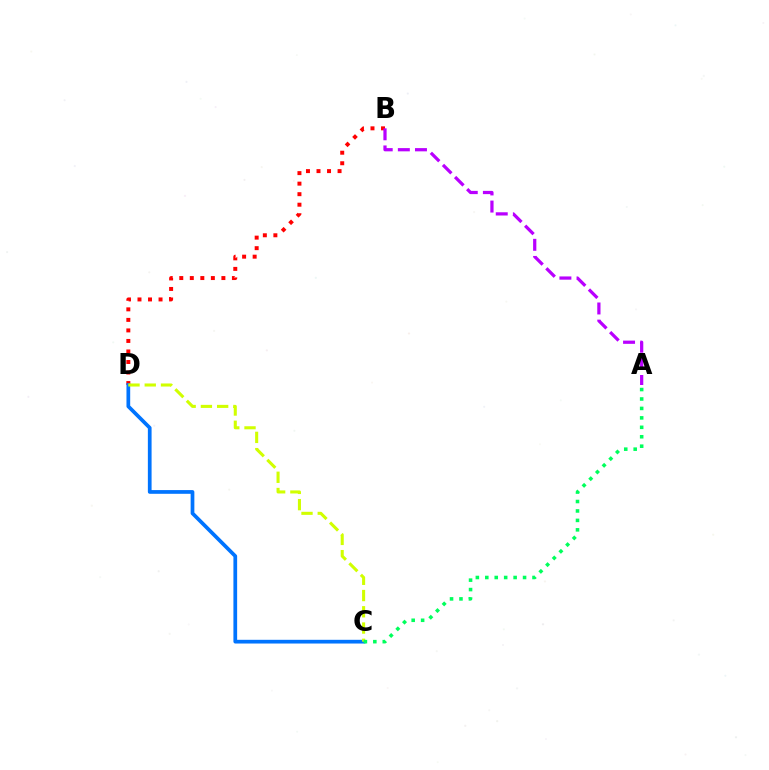{('B', 'D'): [{'color': '#ff0000', 'line_style': 'dotted', 'thickness': 2.86}], ('C', 'D'): [{'color': '#0074ff', 'line_style': 'solid', 'thickness': 2.68}, {'color': '#d1ff00', 'line_style': 'dashed', 'thickness': 2.21}], ('A', 'B'): [{'color': '#b900ff', 'line_style': 'dashed', 'thickness': 2.33}], ('A', 'C'): [{'color': '#00ff5c', 'line_style': 'dotted', 'thickness': 2.57}]}